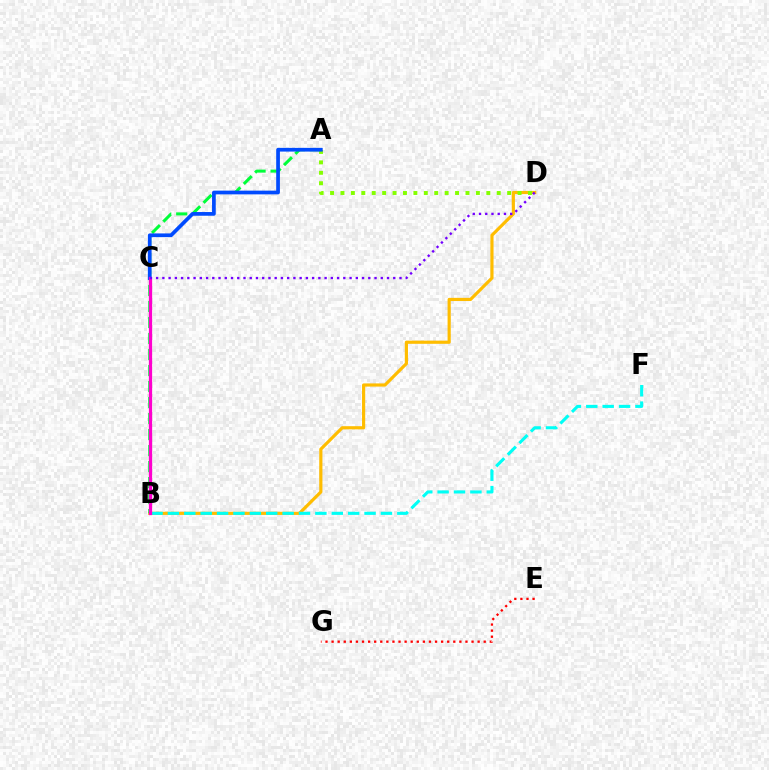{('B', 'D'): [{'color': '#ffbd00', 'line_style': 'solid', 'thickness': 2.29}], ('A', 'D'): [{'color': '#84ff00', 'line_style': 'dotted', 'thickness': 2.83}], ('B', 'F'): [{'color': '#00fff6', 'line_style': 'dashed', 'thickness': 2.23}], ('A', 'B'): [{'color': '#00ff39', 'line_style': 'dashed', 'thickness': 2.17}], ('A', 'C'): [{'color': '#004bff', 'line_style': 'solid', 'thickness': 2.68}], ('B', 'C'): [{'color': '#ff00cf', 'line_style': 'solid', 'thickness': 2.36}], ('E', 'G'): [{'color': '#ff0000', 'line_style': 'dotted', 'thickness': 1.65}], ('C', 'D'): [{'color': '#7200ff', 'line_style': 'dotted', 'thickness': 1.7}]}